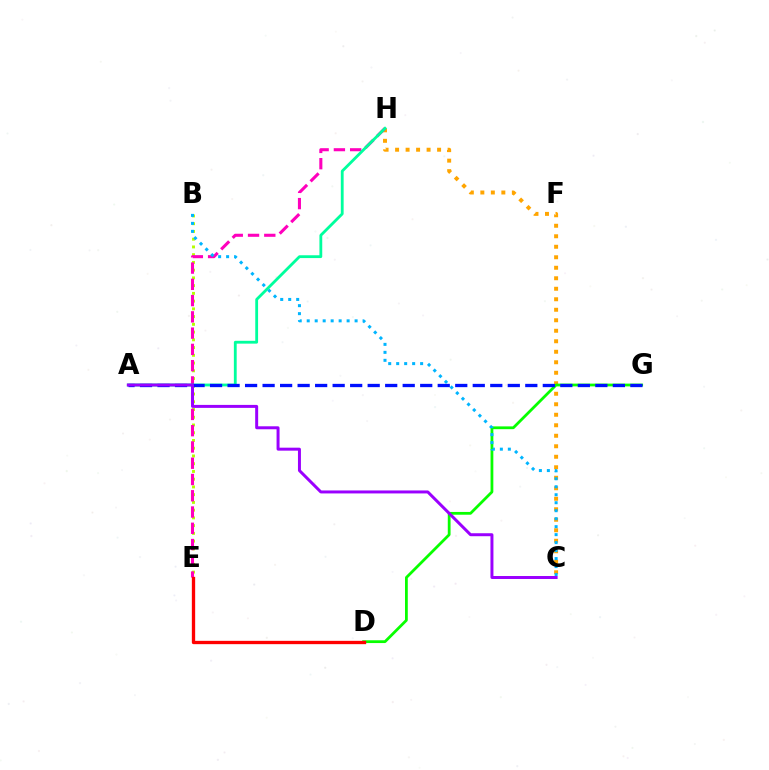{('B', 'E'): [{'color': '#b3ff00', 'line_style': 'dotted', 'thickness': 2.1}], ('C', 'H'): [{'color': '#ffa500', 'line_style': 'dotted', 'thickness': 2.85}], ('E', 'H'): [{'color': '#ff00bd', 'line_style': 'dashed', 'thickness': 2.21}], ('D', 'G'): [{'color': '#08ff00', 'line_style': 'solid', 'thickness': 2.0}], ('A', 'H'): [{'color': '#00ff9d', 'line_style': 'solid', 'thickness': 2.03}], ('A', 'G'): [{'color': '#0010ff', 'line_style': 'dashed', 'thickness': 2.38}], ('B', 'C'): [{'color': '#00b5ff', 'line_style': 'dotted', 'thickness': 2.17}], ('D', 'E'): [{'color': '#ff0000', 'line_style': 'solid', 'thickness': 2.39}], ('A', 'C'): [{'color': '#9b00ff', 'line_style': 'solid', 'thickness': 2.14}]}